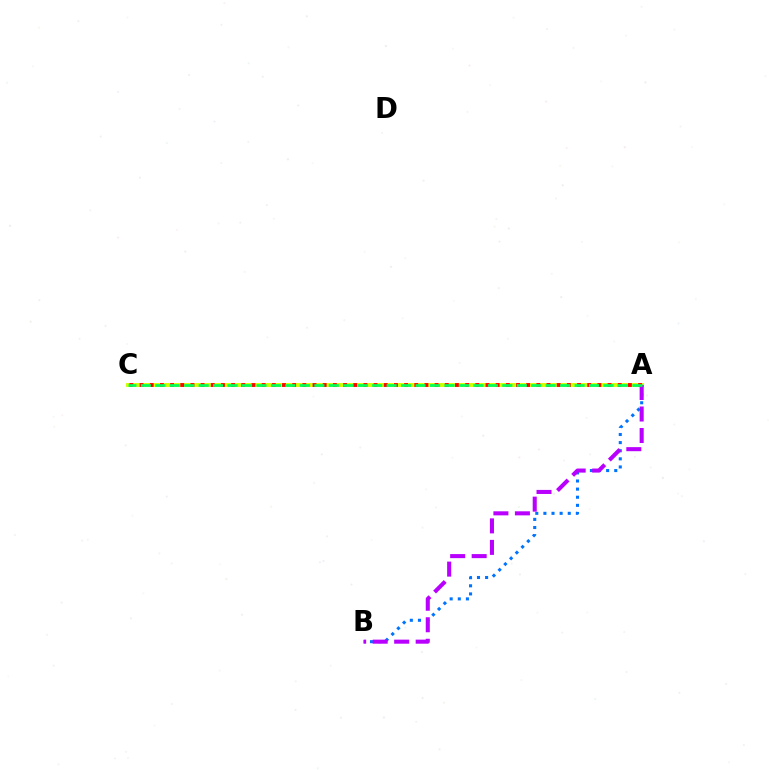{('A', 'C'): [{'color': '#d1ff00', 'line_style': 'solid', 'thickness': 2.81}, {'color': '#ff0000', 'line_style': 'dotted', 'thickness': 2.76}, {'color': '#00ff5c', 'line_style': 'dashed', 'thickness': 1.96}], ('A', 'B'): [{'color': '#0074ff', 'line_style': 'dotted', 'thickness': 2.21}, {'color': '#b900ff', 'line_style': 'dashed', 'thickness': 2.92}]}